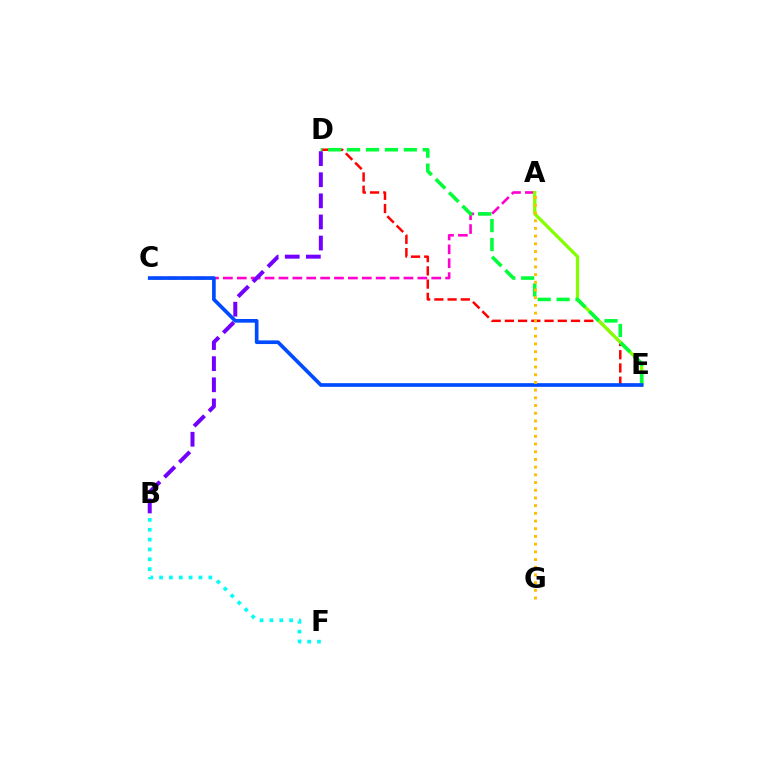{('A', 'C'): [{'color': '#ff00cf', 'line_style': 'dashed', 'thickness': 1.89}], ('D', 'E'): [{'color': '#ff0000', 'line_style': 'dashed', 'thickness': 1.8}, {'color': '#00ff39', 'line_style': 'dashed', 'thickness': 2.57}], ('A', 'E'): [{'color': '#84ff00', 'line_style': 'solid', 'thickness': 2.36}], ('C', 'E'): [{'color': '#004bff', 'line_style': 'solid', 'thickness': 2.64}], ('B', 'F'): [{'color': '#00fff6', 'line_style': 'dotted', 'thickness': 2.68}], ('A', 'G'): [{'color': '#ffbd00', 'line_style': 'dotted', 'thickness': 2.09}], ('B', 'D'): [{'color': '#7200ff', 'line_style': 'dashed', 'thickness': 2.87}]}